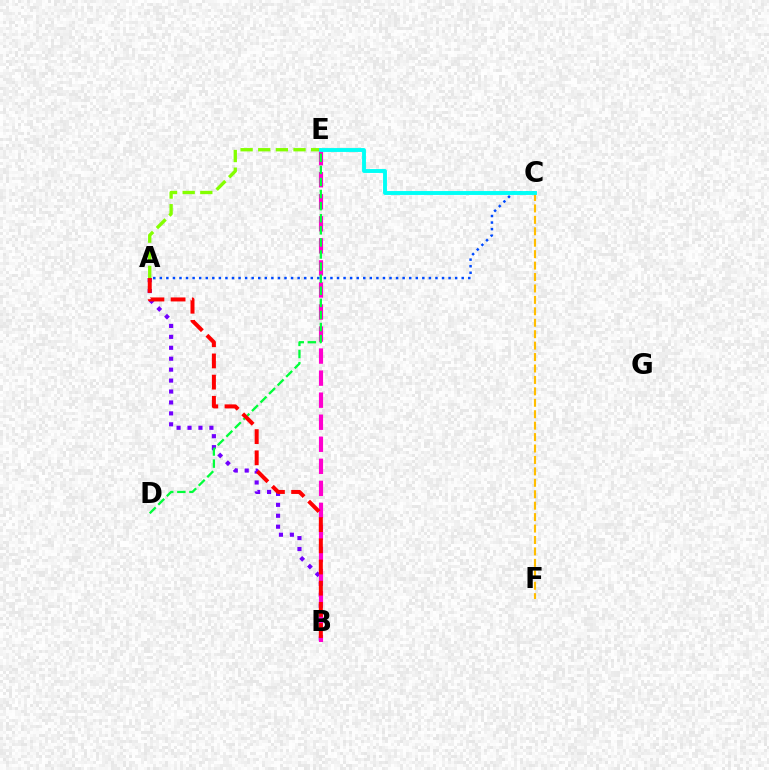{('A', 'E'): [{'color': '#84ff00', 'line_style': 'dashed', 'thickness': 2.4}], ('A', 'C'): [{'color': '#004bff', 'line_style': 'dotted', 'thickness': 1.78}], ('A', 'B'): [{'color': '#7200ff', 'line_style': 'dotted', 'thickness': 2.97}, {'color': '#ff0000', 'line_style': 'dashed', 'thickness': 2.88}], ('B', 'E'): [{'color': '#ff00cf', 'line_style': 'dashed', 'thickness': 2.99}], ('D', 'E'): [{'color': '#00ff39', 'line_style': 'dashed', 'thickness': 1.64}], ('C', 'F'): [{'color': '#ffbd00', 'line_style': 'dashed', 'thickness': 1.55}], ('C', 'E'): [{'color': '#00fff6', 'line_style': 'solid', 'thickness': 2.8}]}